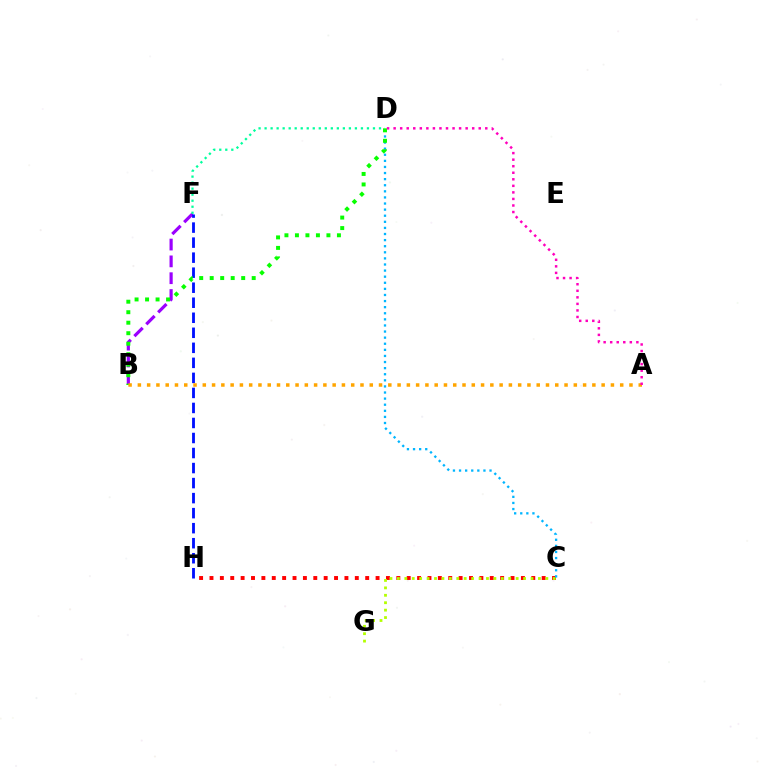{('B', 'F'): [{'color': '#9b00ff', 'line_style': 'dashed', 'thickness': 2.29}], ('D', 'F'): [{'color': '#00ff9d', 'line_style': 'dotted', 'thickness': 1.64}], ('C', 'H'): [{'color': '#ff0000', 'line_style': 'dotted', 'thickness': 2.82}], ('F', 'H'): [{'color': '#0010ff', 'line_style': 'dashed', 'thickness': 2.04}], ('C', 'G'): [{'color': '#b3ff00', 'line_style': 'dotted', 'thickness': 2.02}], ('C', 'D'): [{'color': '#00b5ff', 'line_style': 'dotted', 'thickness': 1.66}], ('B', 'D'): [{'color': '#08ff00', 'line_style': 'dotted', 'thickness': 2.85}], ('A', 'B'): [{'color': '#ffa500', 'line_style': 'dotted', 'thickness': 2.52}], ('A', 'D'): [{'color': '#ff00bd', 'line_style': 'dotted', 'thickness': 1.78}]}